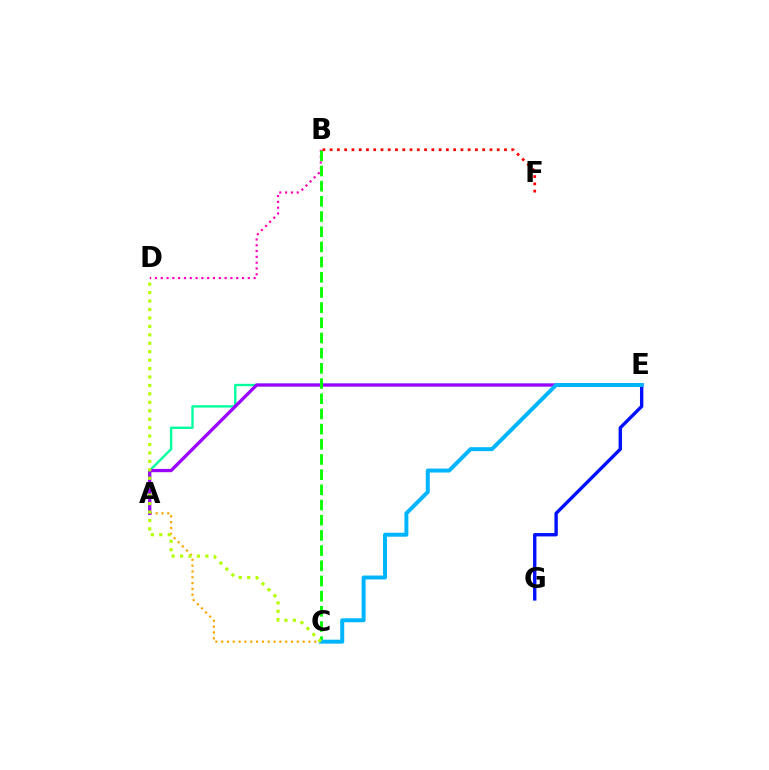{('B', 'D'): [{'color': '#ff00bd', 'line_style': 'dotted', 'thickness': 1.58}], ('A', 'E'): [{'color': '#00ff9d', 'line_style': 'solid', 'thickness': 1.72}, {'color': '#9b00ff', 'line_style': 'solid', 'thickness': 2.36}], ('A', 'C'): [{'color': '#ffa500', 'line_style': 'dotted', 'thickness': 1.58}], ('B', 'C'): [{'color': '#08ff00', 'line_style': 'dashed', 'thickness': 2.06}], ('E', 'G'): [{'color': '#0010ff', 'line_style': 'solid', 'thickness': 2.43}], ('C', 'E'): [{'color': '#00b5ff', 'line_style': 'solid', 'thickness': 2.85}], ('C', 'D'): [{'color': '#b3ff00', 'line_style': 'dotted', 'thickness': 2.29}], ('B', 'F'): [{'color': '#ff0000', 'line_style': 'dotted', 'thickness': 1.97}]}